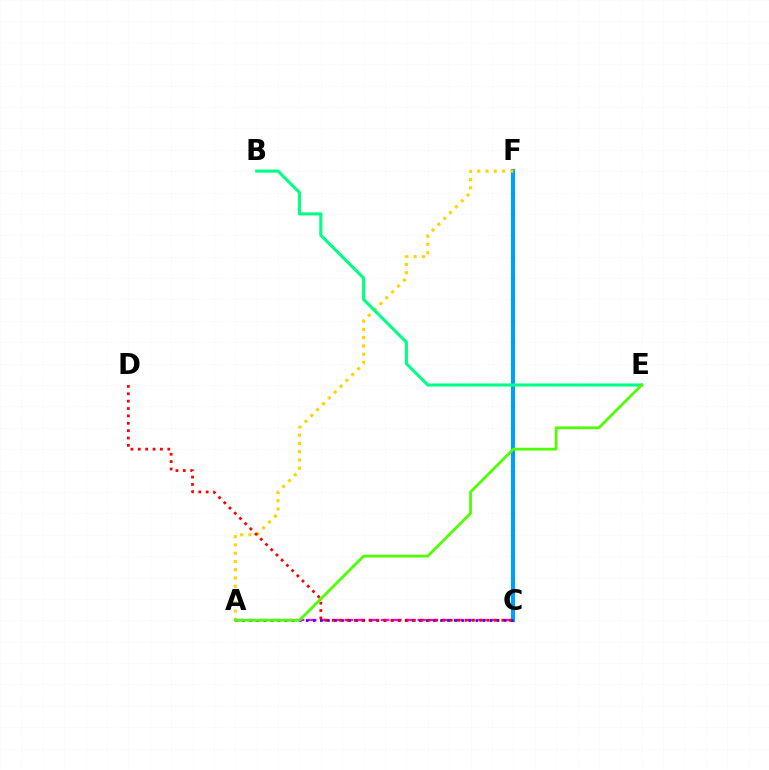{('C', 'F'): [{'color': '#009eff', 'line_style': 'solid', 'thickness': 2.98}], ('A', 'F'): [{'color': '#ffd500', 'line_style': 'dotted', 'thickness': 2.25}], ('A', 'C'): [{'color': '#ff00ed', 'line_style': 'dashed', 'thickness': 1.65}, {'color': '#3700ff', 'line_style': 'dotted', 'thickness': 1.92}], ('B', 'E'): [{'color': '#00ff86', 'line_style': 'solid', 'thickness': 2.21}], ('C', 'D'): [{'color': '#ff0000', 'line_style': 'dotted', 'thickness': 2.0}], ('A', 'E'): [{'color': '#4fff00', 'line_style': 'solid', 'thickness': 2.0}]}